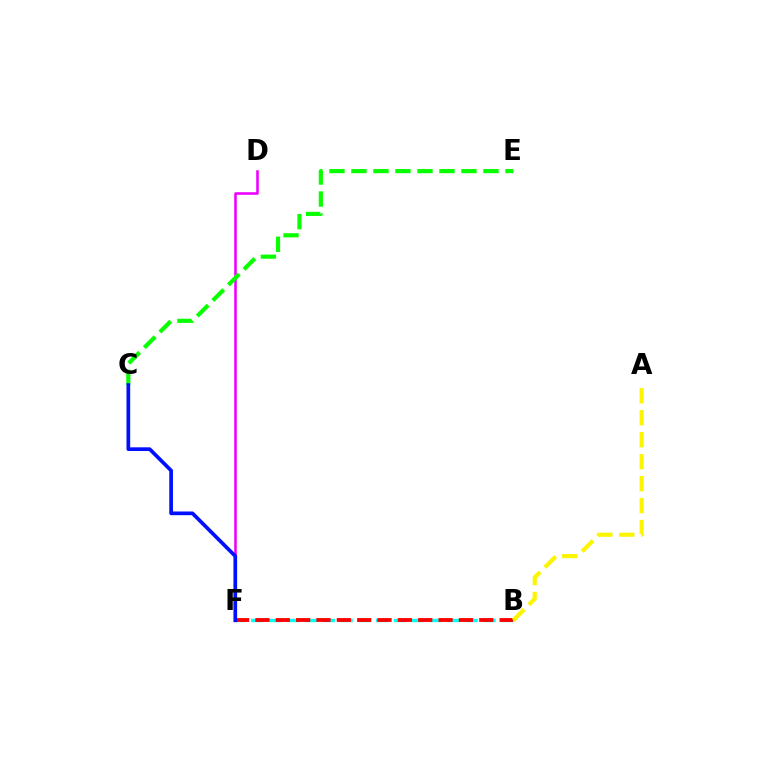{('B', 'F'): [{'color': '#00fff6', 'line_style': 'dashed', 'thickness': 2.43}, {'color': '#ff0000', 'line_style': 'dashed', 'thickness': 2.76}], ('D', 'F'): [{'color': '#ee00ff', 'line_style': 'solid', 'thickness': 1.85}], ('A', 'B'): [{'color': '#fcf500', 'line_style': 'dashed', 'thickness': 2.98}], ('C', 'E'): [{'color': '#08ff00', 'line_style': 'dashed', 'thickness': 2.99}], ('C', 'F'): [{'color': '#0010ff', 'line_style': 'solid', 'thickness': 2.66}]}